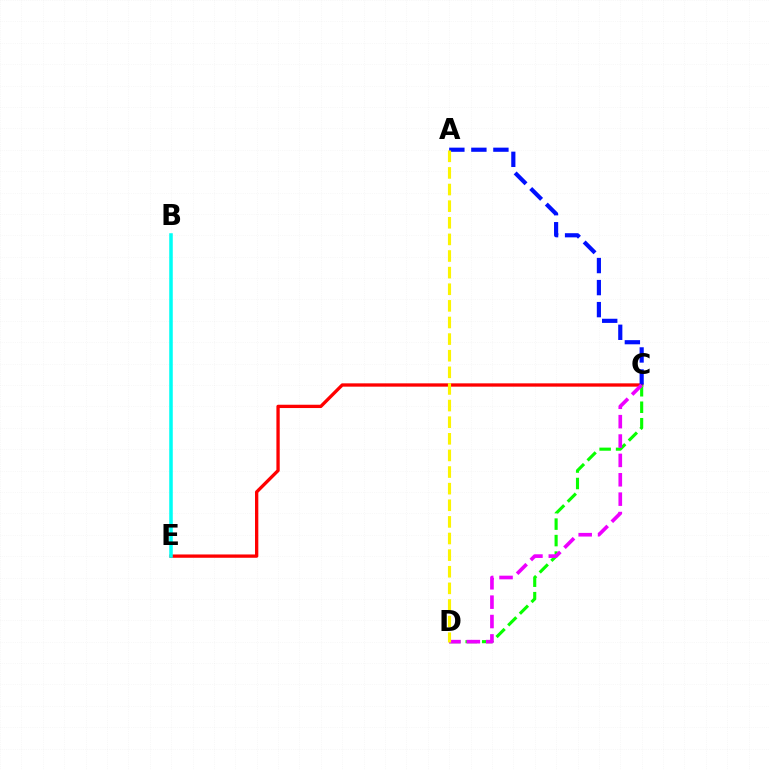{('C', 'E'): [{'color': '#ff0000', 'line_style': 'solid', 'thickness': 2.38}], ('A', 'C'): [{'color': '#0010ff', 'line_style': 'dashed', 'thickness': 2.99}], ('C', 'D'): [{'color': '#08ff00', 'line_style': 'dashed', 'thickness': 2.24}, {'color': '#ee00ff', 'line_style': 'dashed', 'thickness': 2.63}], ('B', 'E'): [{'color': '#00fff6', 'line_style': 'solid', 'thickness': 2.55}], ('A', 'D'): [{'color': '#fcf500', 'line_style': 'dashed', 'thickness': 2.26}]}